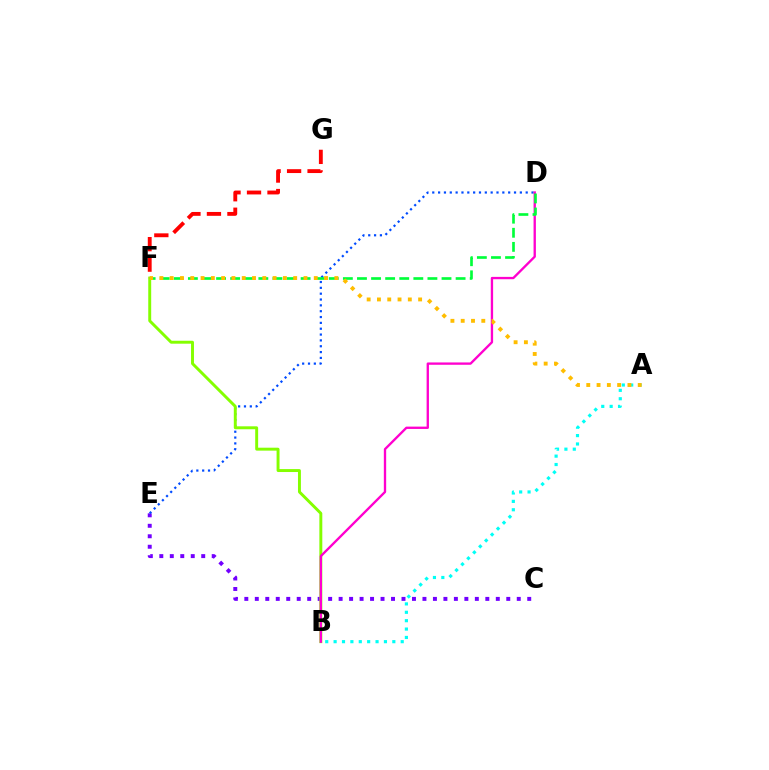{('A', 'B'): [{'color': '#00fff6', 'line_style': 'dotted', 'thickness': 2.28}], ('C', 'E'): [{'color': '#7200ff', 'line_style': 'dotted', 'thickness': 2.85}], ('D', 'E'): [{'color': '#004bff', 'line_style': 'dotted', 'thickness': 1.59}], ('B', 'F'): [{'color': '#84ff00', 'line_style': 'solid', 'thickness': 2.11}], ('B', 'D'): [{'color': '#ff00cf', 'line_style': 'solid', 'thickness': 1.68}], ('D', 'F'): [{'color': '#00ff39', 'line_style': 'dashed', 'thickness': 1.91}], ('F', 'G'): [{'color': '#ff0000', 'line_style': 'dashed', 'thickness': 2.78}], ('A', 'F'): [{'color': '#ffbd00', 'line_style': 'dotted', 'thickness': 2.8}]}